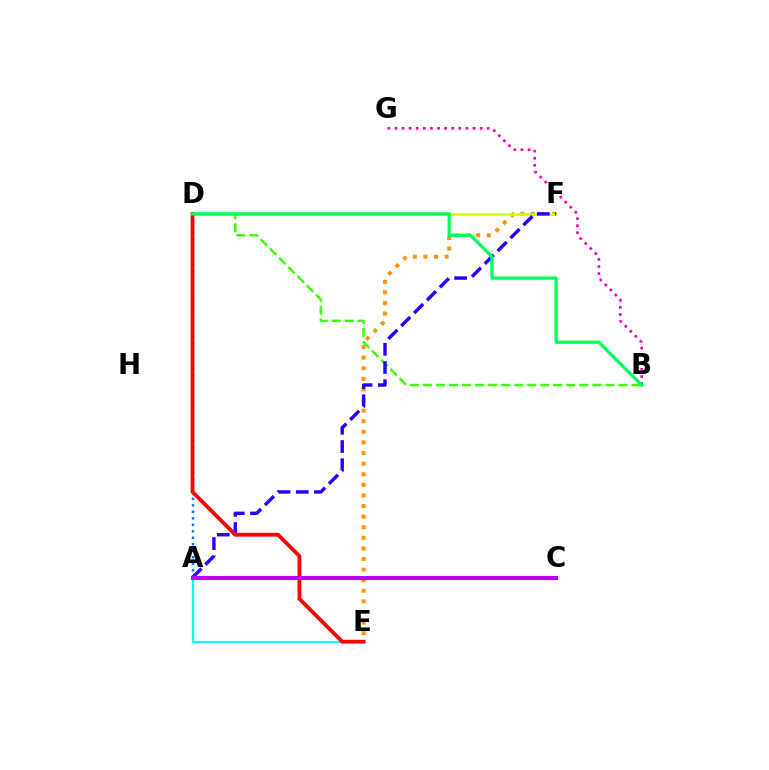{('E', 'F'): [{'color': '#ff9400', 'line_style': 'dotted', 'thickness': 2.88}], ('A', 'E'): [{'color': '#00fff6', 'line_style': 'solid', 'thickness': 1.54}], ('D', 'F'): [{'color': '#d1ff00', 'line_style': 'solid', 'thickness': 1.83}], ('B', 'G'): [{'color': '#ff00ac', 'line_style': 'dotted', 'thickness': 1.93}], ('B', 'D'): [{'color': '#3dff00', 'line_style': 'dashed', 'thickness': 1.77}, {'color': '#00ff5c', 'line_style': 'solid', 'thickness': 2.34}], ('A', 'D'): [{'color': '#0074ff', 'line_style': 'dotted', 'thickness': 1.76}], ('A', 'F'): [{'color': '#2500ff', 'line_style': 'dashed', 'thickness': 2.47}], ('D', 'E'): [{'color': '#ff0000', 'line_style': 'solid', 'thickness': 2.73}], ('A', 'C'): [{'color': '#b900ff', 'line_style': 'solid', 'thickness': 2.95}]}